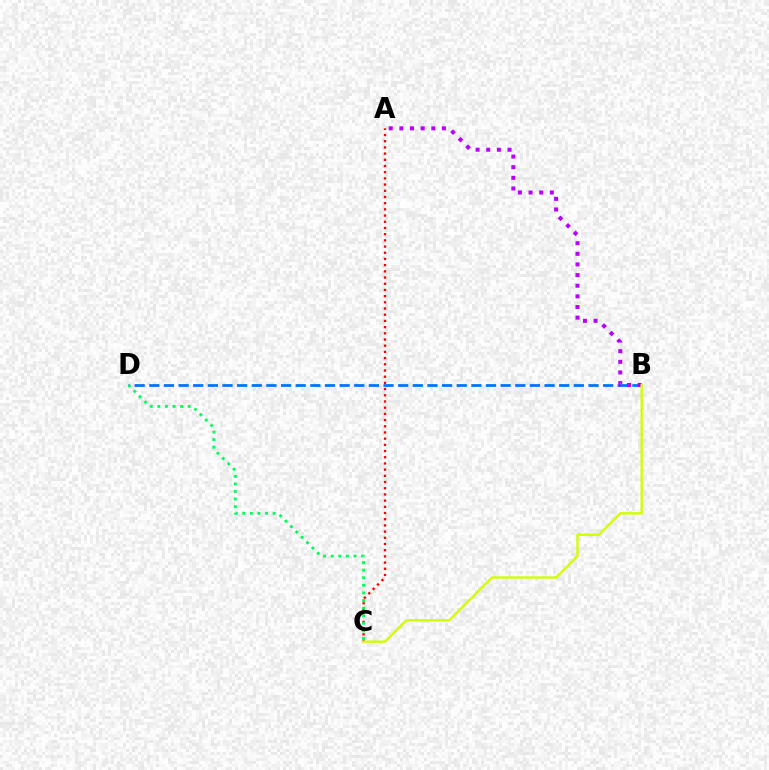{('B', 'D'): [{'color': '#0074ff', 'line_style': 'dashed', 'thickness': 1.99}], ('A', 'B'): [{'color': '#b900ff', 'line_style': 'dotted', 'thickness': 2.89}], ('A', 'C'): [{'color': '#ff0000', 'line_style': 'dotted', 'thickness': 1.68}], ('B', 'C'): [{'color': '#d1ff00', 'line_style': 'solid', 'thickness': 1.7}], ('C', 'D'): [{'color': '#00ff5c', 'line_style': 'dotted', 'thickness': 2.06}]}